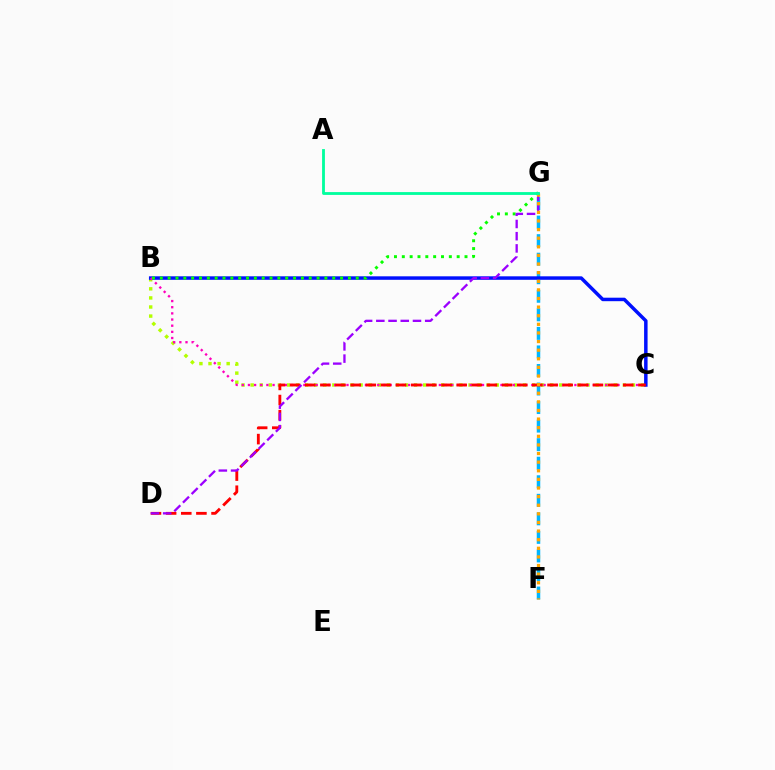{('F', 'G'): [{'color': '#00b5ff', 'line_style': 'dashed', 'thickness': 2.52}, {'color': '#ffa500', 'line_style': 'dotted', 'thickness': 2.34}], ('B', 'C'): [{'color': '#b3ff00', 'line_style': 'dotted', 'thickness': 2.47}, {'color': '#0010ff', 'line_style': 'solid', 'thickness': 2.51}, {'color': '#ff00bd', 'line_style': 'dotted', 'thickness': 1.67}], ('B', 'G'): [{'color': '#08ff00', 'line_style': 'dotted', 'thickness': 2.13}], ('C', 'D'): [{'color': '#ff0000', 'line_style': 'dashed', 'thickness': 2.06}], ('D', 'G'): [{'color': '#9b00ff', 'line_style': 'dashed', 'thickness': 1.66}], ('A', 'G'): [{'color': '#00ff9d', 'line_style': 'solid', 'thickness': 2.03}]}